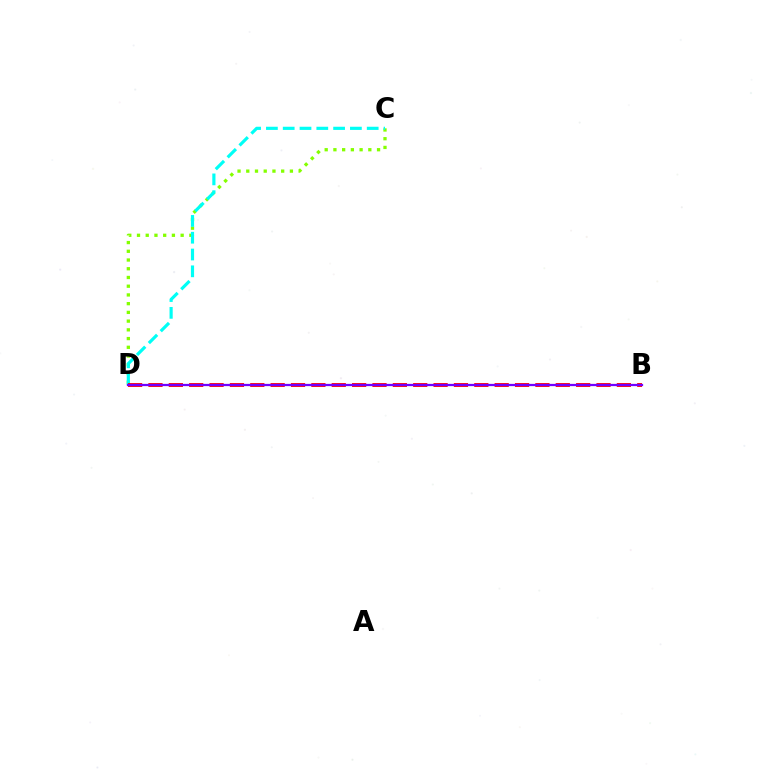{('C', 'D'): [{'color': '#84ff00', 'line_style': 'dotted', 'thickness': 2.37}, {'color': '#00fff6', 'line_style': 'dashed', 'thickness': 2.28}], ('B', 'D'): [{'color': '#ff0000', 'line_style': 'dashed', 'thickness': 2.77}, {'color': '#7200ff', 'line_style': 'solid', 'thickness': 1.62}]}